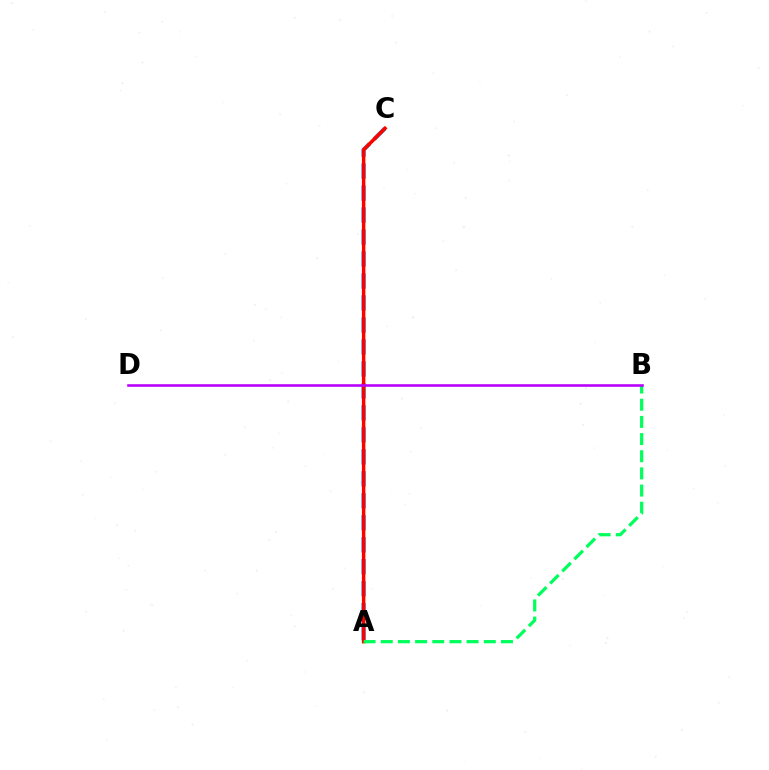{('A', 'C'): [{'color': '#0074ff', 'line_style': 'dashed', 'thickness': 2.99}, {'color': '#d1ff00', 'line_style': 'solid', 'thickness': 2.23}, {'color': '#ff0000', 'line_style': 'solid', 'thickness': 2.48}], ('A', 'B'): [{'color': '#00ff5c', 'line_style': 'dashed', 'thickness': 2.33}], ('B', 'D'): [{'color': '#b900ff', 'line_style': 'solid', 'thickness': 1.86}]}